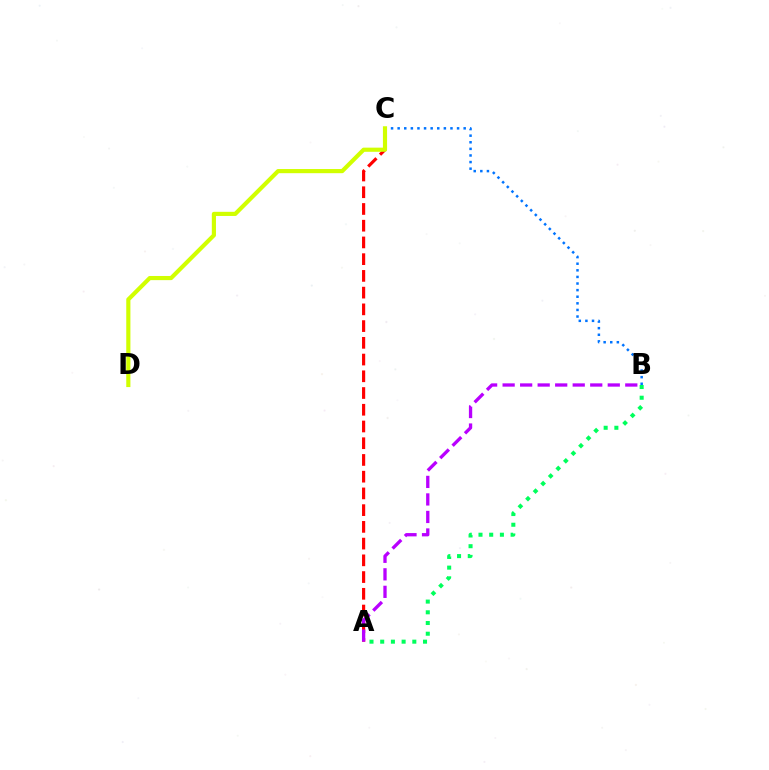{('A', 'C'): [{'color': '#ff0000', 'line_style': 'dashed', 'thickness': 2.27}], ('A', 'B'): [{'color': '#00ff5c', 'line_style': 'dotted', 'thickness': 2.91}, {'color': '#b900ff', 'line_style': 'dashed', 'thickness': 2.38}], ('B', 'C'): [{'color': '#0074ff', 'line_style': 'dotted', 'thickness': 1.79}], ('C', 'D'): [{'color': '#d1ff00', 'line_style': 'solid', 'thickness': 2.99}]}